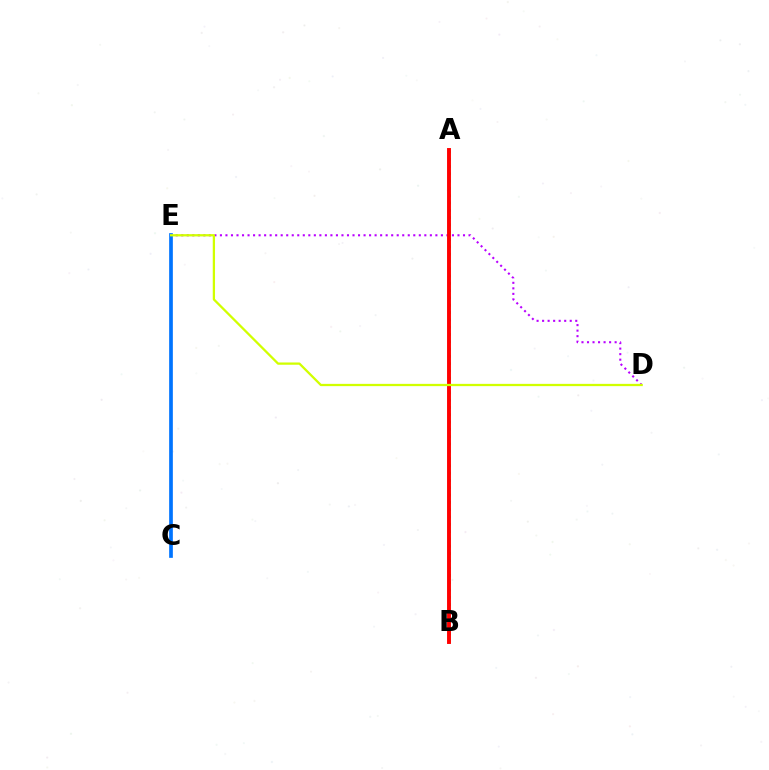{('A', 'B'): [{'color': '#00ff5c', 'line_style': 'dotted', 'thickness': 1.98}, {'color': '#ff0000', 'line_style': 'solid', 'thickness': 2.81}], ('D', 'E'): [{'color': '#b900ff', 'line_style': 'dotted', 'thickness': 1.5}, {'color': '#d1ff00', 'line_style': 'solid', 'thickness': 1.64}], ('C', 'E'): [{'color': '#0074ff', 'line_style': 'solid', 'thickness': 2.66}]}